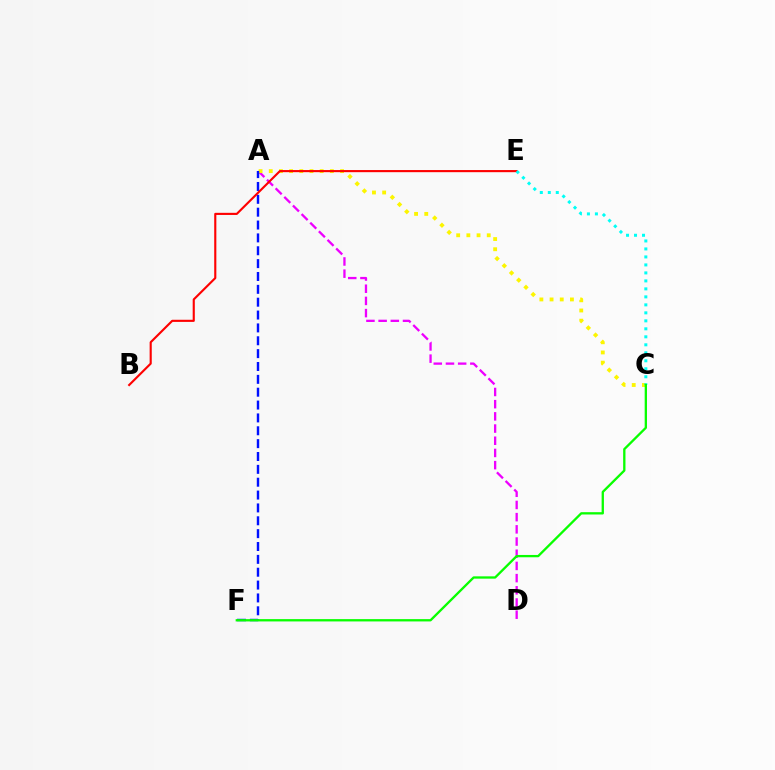{('A', 'D'): [{'color': '#ee00ff', 'line_style': 'dashed', 'thickness': 1.66}], ('A', 'C'): [{'color': '#fcf500', 'line_style': 'dotted', 'thickness': 2.77}], ('A', 'F'): [{'color': '#0010ff', 'line_style': 'dashed', 'thickness': 1.75}], ('B', 'E'): [{'color': '#ff0000', 'line_style': 'solid', 'thickness': 1.53}], ('C', 'E'): [{'color': '#00fff6', 'line_style': 'dotted', 'thickness': 2.17}], ('C', 'F'): [{'color': '#08ff00', 'line_style': 'solid', 'thickness': 1.66}]}